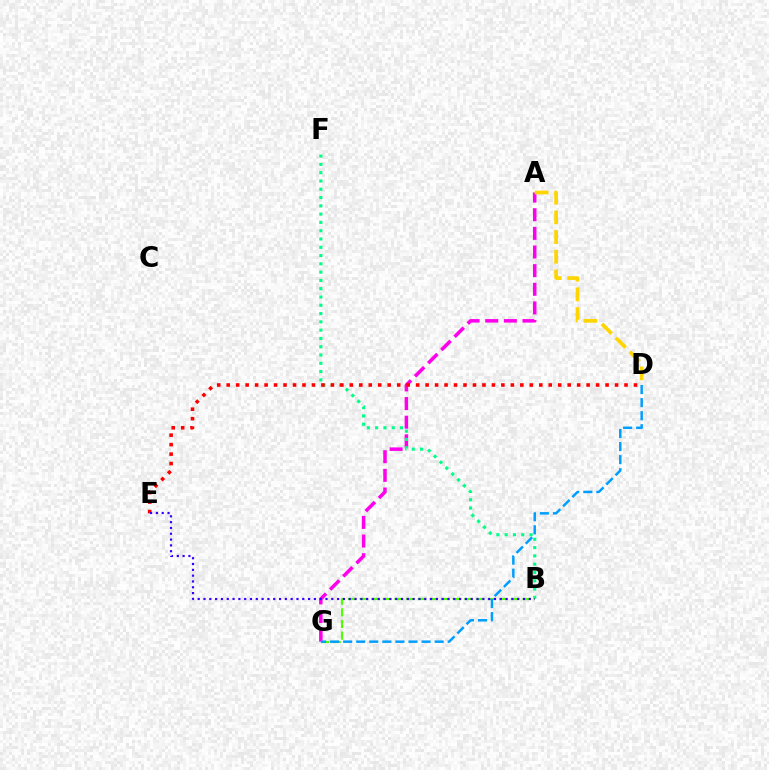{('A', 'G'): [{'color': '#ff00ed', 'line_style': 'dashed', 'thickness': 2.53}], ('B', 'F'): [{'color': '#00ff86', 'line_style': 'dotted', 'thickness': 2.25}], ('D', 'E'): [{'color': '#ff0000', 'line_style': 'dotted', 'thickness': 2.57}], ('A', 'D'): [{'color': '#ffd500', 'line_style': 'dashed', 'thickness': 2.67}], ('B', 'G'): [{'color': '#4fff00', 'line_style': 'dashed', 'thickness': 1.58}], ('D', 'G'): [{'color': '#009eff', 'line_style': 'dashed', 'thickness': 1.78}], ('B', 'E'): [{'color': '#3700ff', 'line_style': 'dotted', 'thickness': 1.58}]}